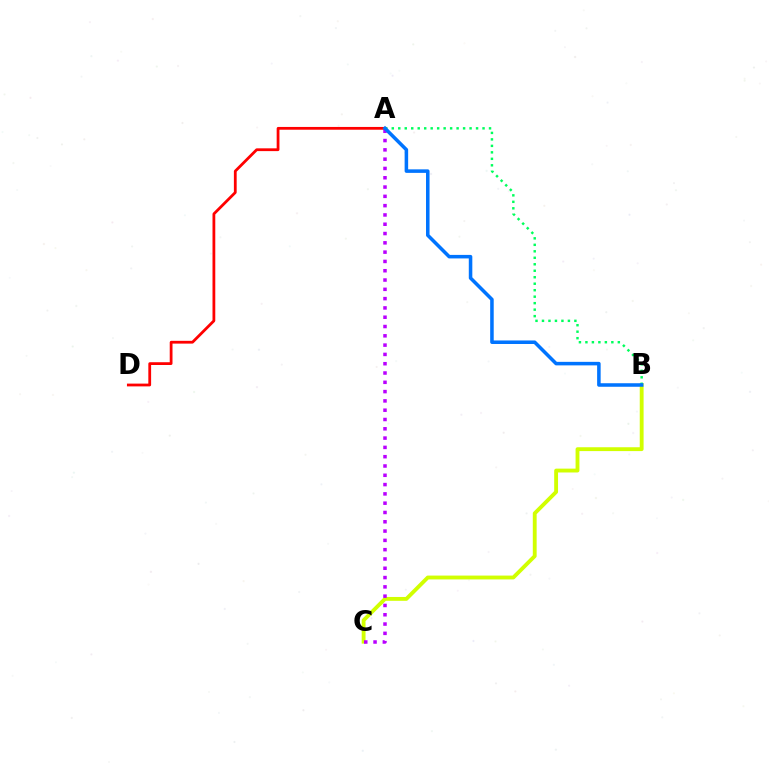{('B', 'C'): [{'color': '#d1ff00', 'line_style': 'solid', 'thickness': 2.77}], ('A', 'C'): [{'color': '#b900ff', 'line_style': 'dotted', 'thickness': 2.53}], ('A', 'D'): [{'color': '#ff0000', 'line_style': 'solid', 'thickness': 2.0}], ('A', 'B'): [{'color': '#00ff5c', 'line_style': 'dotted', 'thickness': 1.76}, {'color': '#0074ff', 'line_style': 'solid', 'thickness': 2.54}]}